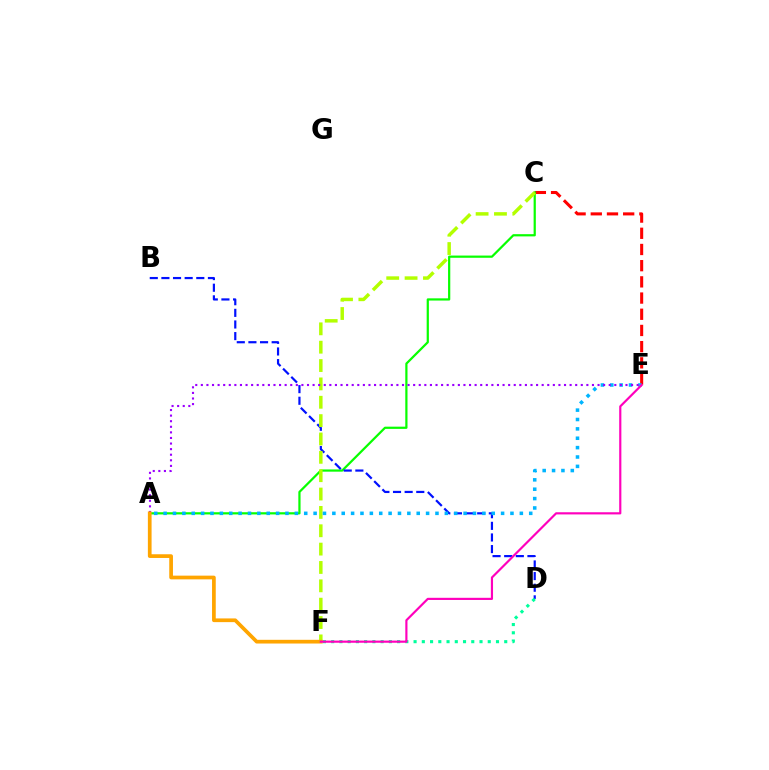{('C', 'E'): [{'color': '#ff0000', 'line_style': 'dashed', 'thickness': 2.2}], ('A', 'C'): [{'color': '#08ff00', 'line_style': 'solid', 'thickness': 1.6}], ('B', 'D'): [{'color': '#0010ff', 'line_style': 'dashed', 'thickness': 1.58}], ('C', 'F'): [{'color': '#b3ff00', 'line_style': 'dashed', 'thickness': 2.49}], ('D', 'F'): [{'color': '#00ff9d', 'line_style': 'dotted', 'thickness': 2.24}], ('A', 'E'): [{'color': '#00b5ff', 'line_style': 'dotted', 'thickness': 2.55}, {'color': '#9b00ff', 'line_style': 'dotted', 'thickness': 1.52}], ('A', 'F'): [{'color': '#ffa500', 'line_style': 'solid', 'thickness': 2.67}], ('E', 'F'): [{'color': '#ff00bd', 'line_style': 'solid', 'thickness': 1.56}]}